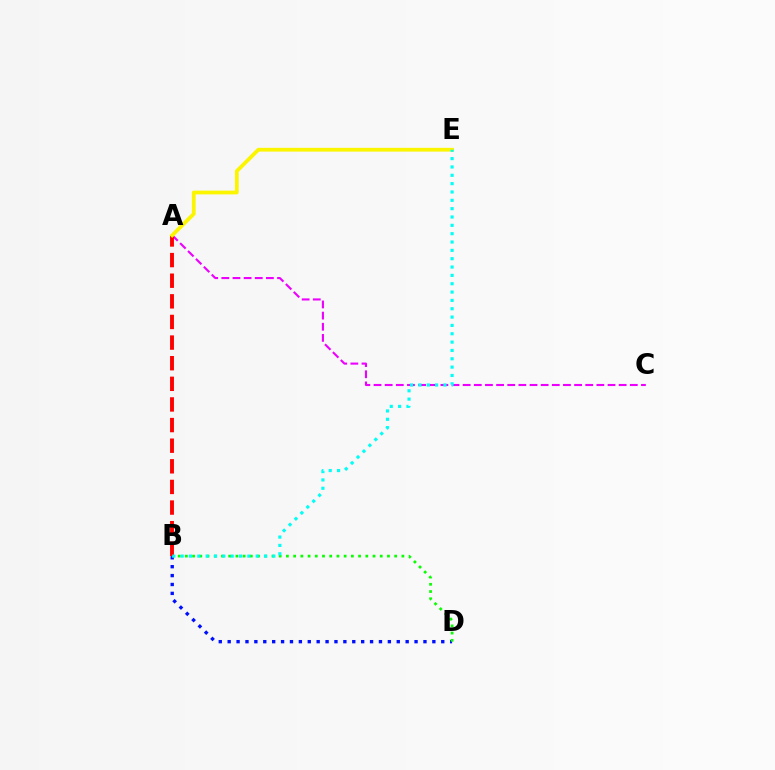{('B', 'D'): [{'color': '#0010ff', 'line_style': 'dotted', 'thickness': 2.42}, {'color': '#08ff00', 'line_style': 'dotted', 'thickness': 1.96}], ('A', 'C'): [{'color': '#ee00ff', 'line_style': 'dashed', 'thickness': 1.51}], ('A', 'B'): [{'color': '#ff0000', 'line_style': 'dashed', 'thickness': 2.8}], ('A', 'E'): [{'color': '#fcf500', 'line_style': 'solid', 'thickness': 2.72}], ('B', 'E'): [{'color': '#00fff6', 'line_style': 'dotted', 'thickness': 2.27}]}